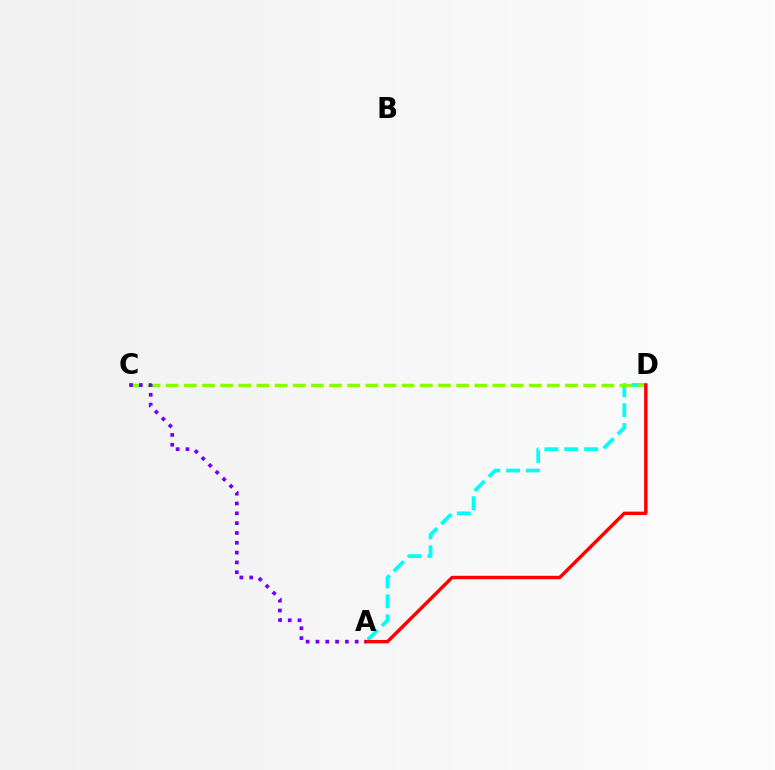{('A', 'D'): [{'color': '#00fff6', 'line_style': 'dashed', 'thickness': 2.7}, {'color': '#ff0000', 'line_style': 'solid', 'thickness': 2.46}], ('C', 'D'): [{'color': '#84ff00', 'line_style': 'dashed', 'thickness': 2.47}], ('A', 'C'): [{'color': '#7200ff', 'line_style': 'dotted', 'thickness': 2.67}]}